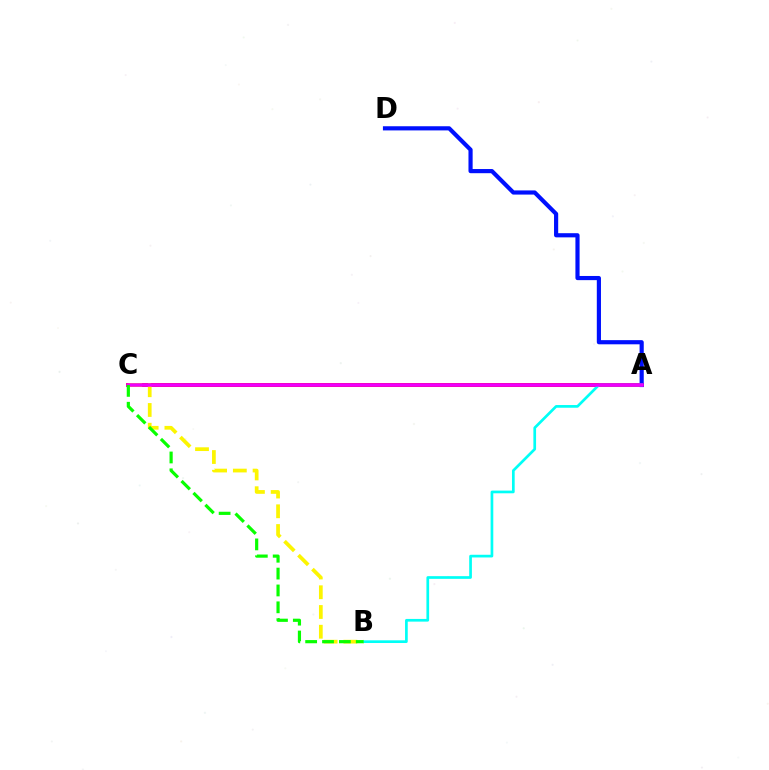{('A', 'C'): [{'color': '#ff0000', 'line_style': 'solid', 'thickness': 2.77}, {'color': '#ee00ff', 'line_style': 'solid', 'thickness': 2.54}], ('A', 'D'): [{'color': '#0010ff', 'line_style': 'solid', 'thickness': 3.0}], ('B', 'C'): [{'color': '#fcf500', 'line_style': 'dashed', 'thickness': 2.68}, {'color': '#08ff00', 'line_style': 'dashed', 'thickness': 2.29}], ('A', 'B'): [{'color': '#00fff6', 'line_style': 'solid', 'thickness': 1.94}]}